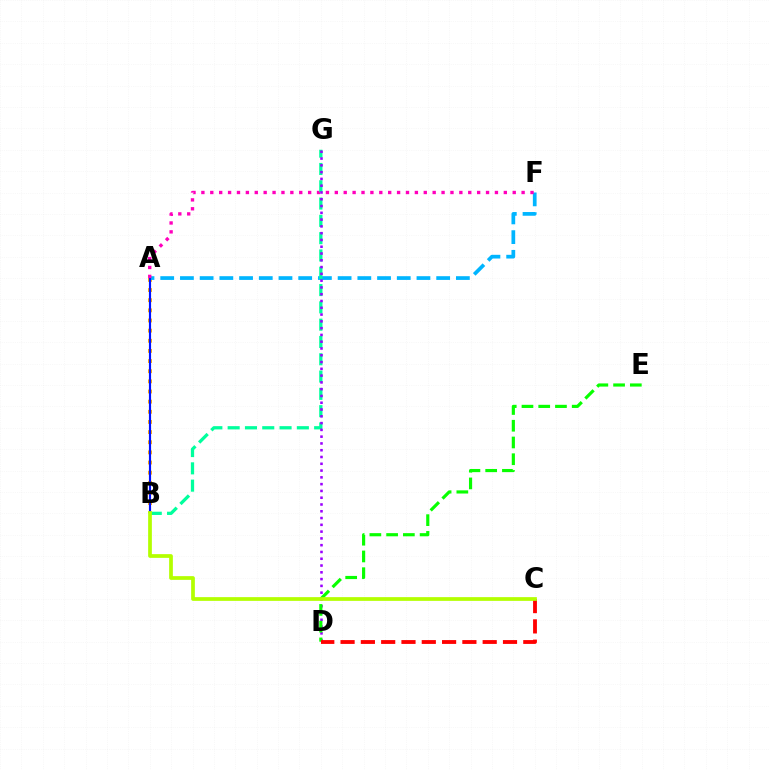{('A', 'B'): [{'color': '#ffa500', 'line_style': 'dotted', 'thickness': 2.76}, {'color': '#0010ff', 'line_style': 'solid', 'thickness': 1.55}], ('A', 'F'): [{'color': '#00b5ff', 'line_style': 'dashed', 'thickness': 2.68}, {'color': '#ff00bd', 'line_style': 'dotted', 'thickness': 2.42}], ('B', 'G'): [{'color': '#00ff9d', 'line_style': 'dashed', 'thickness': 2.35}], ('D', 'G'): [{'color': '#9b00ff', 'line_style': 'dotted', 'thickness': 1.84}], ('D', 'E'): [{'color': '#08ff00', 'line_style': 'dashed', 'thickness': 2.27}], ('C', 'D'): [{'color': '#ff0000', 'line_style': 'dashed', 'thickness': 2.76}], ('B', 'C'): [{'color': '#b3ff00', 'line_style': 'solid', 'thickness': 2.69}]}